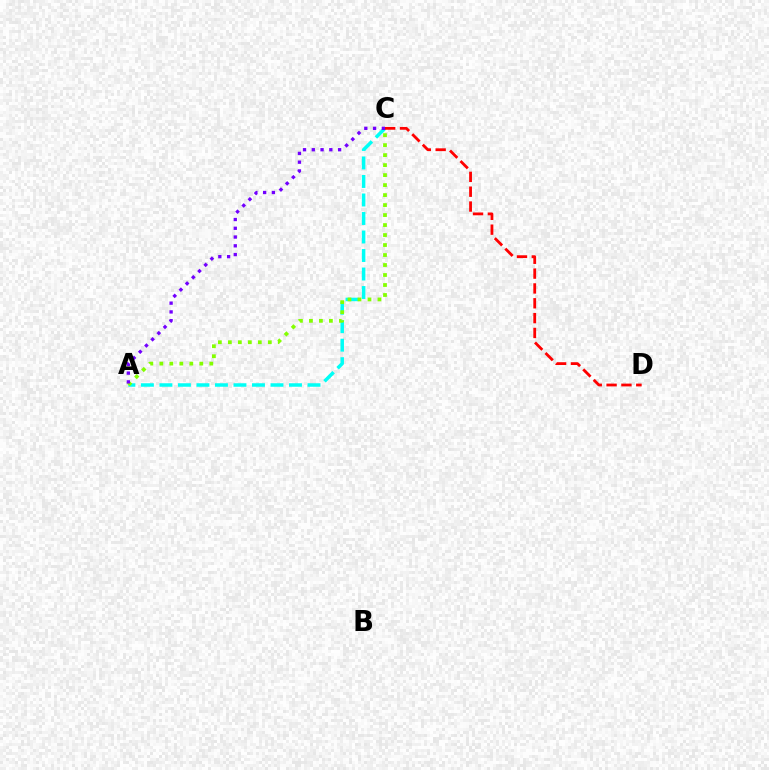{('A', 'C'): [{'color': '#00fff6', 'line_style': 'dashed', 'thickness': 2.51}, {'color': '#84ff00', 'line_style': 'dotted', 'thickness': 2.71}, {'color': '#7200ff', 'line_style': 'dotted', 'thickness': 2.38}], ('C', 'D'): [{'color': '#ff0000', 'line_style': 'dashed', 'thickness': 2.02}]}